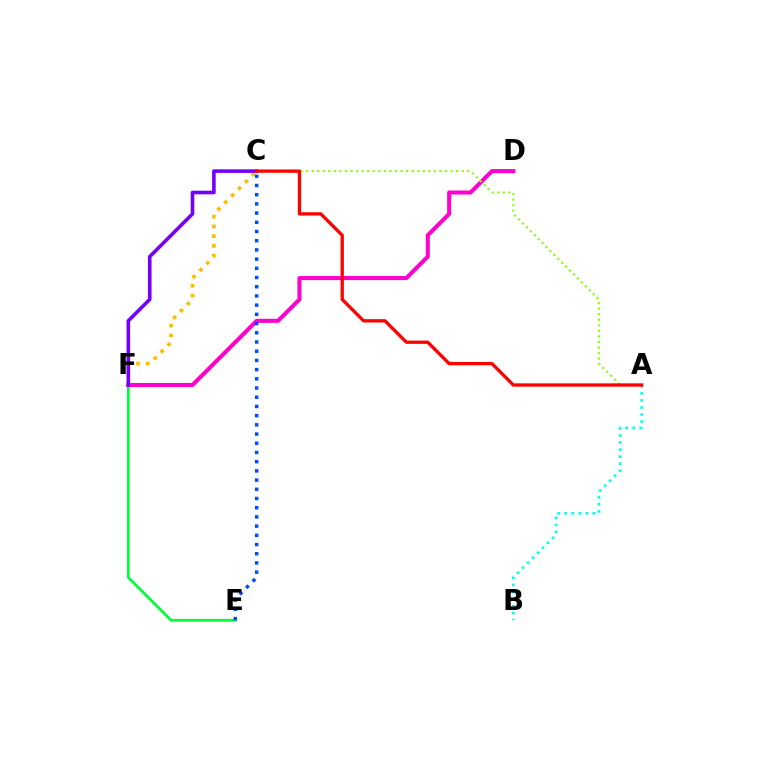{('A', 'B'): [{'color': '#00fff6', 'line_style': 'dotted', 'thickness': 1.92}], ('E', 'F'): [{'color': '#00ff39', 'line_style': 'solid', 'thickness': 2.0}], ('D', 'F'): [{'color': '#ff00cf', 'line_style': 'solid', 'thickness': 2.93}], ('C', 'F'): [{'color': '#ffbd00', 'line_style': 'dotted', 'thickness': 2.65}, {'color': '#7200ff', 'line_style': 'solid', 'thickness': 2.59}], ('A', 'C'): [{'color': '#84ff00', 'line_style': 'dotted', 'thickness': 1.51}, {'color': '#ff0000', 'line_style': 'solid', 'thickness': 2.37}], ('C', 'E'): [{'color': '#004bff', 'line_style': 'dotted', 'thickness': 2.5}]}